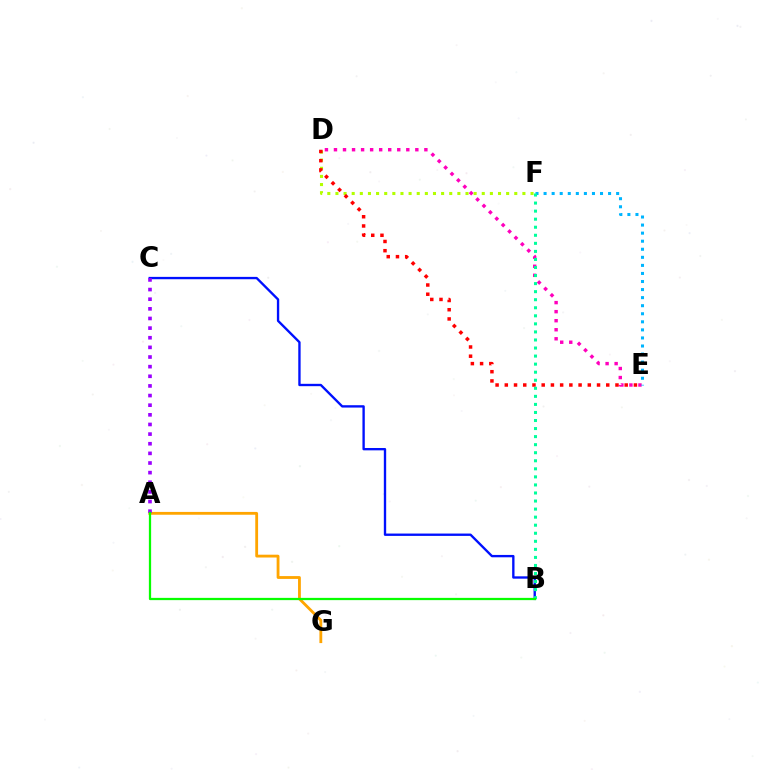{('D', 'E'): [{'color': '#ff00bd', 'line_style': 'dotted', 'thickness': 2.46}, {'color': '#ff0000', 'line_style': 'dotted', 'thickness': 2.51}], ('D', 'F'): [{'color': '#b3ff00', 'line_style': 'dotted', 'thickness': 2.21}], ('B', 'C'): [{'color': '#0010ff', 'line_style': 'solid', 'thickness': 1.69}], ('A', 'G'): [{'color': '#ffa500', 'line_style': 'solid', 'thickness': 2.03}], ('A', 'C'): [{'color': '#9b00ff', 'line_style': 'dotted', 'thickness': 2.62}], ('E', 'F'): [{'color': '#00b5ff', 'line_style': 'dotted', 'thickness': 2.19}], ('B', 'F'): [{'color': '#00ff9d', 'line_style': 'dotted', 'thickness': 2.19}], ('A', 'B'): [{'color': '#08ff00', 'line_style': 'solid', 'thickness': 1.63}]}